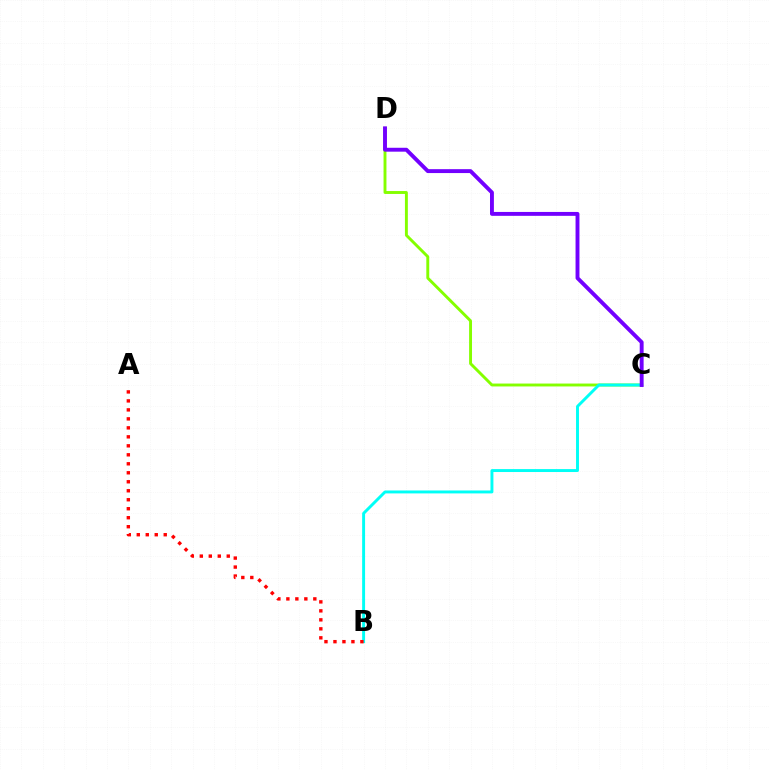{('C', 'D'): [{'color': '#84ff00', 'line_style': 'solid', 'thickness': 2.09}, {'color': '#7200ff', 'line_style': 'solid', 'thickness': 2.81}], ('B', 'C'): [{'color': '#00fff6', 'line_style': 'solid', 'thickness': 2.11}], ('A', 'B'): [{'color': '#ff0000', 'line_style': 'dotted', 'thickness': 2.44}]}